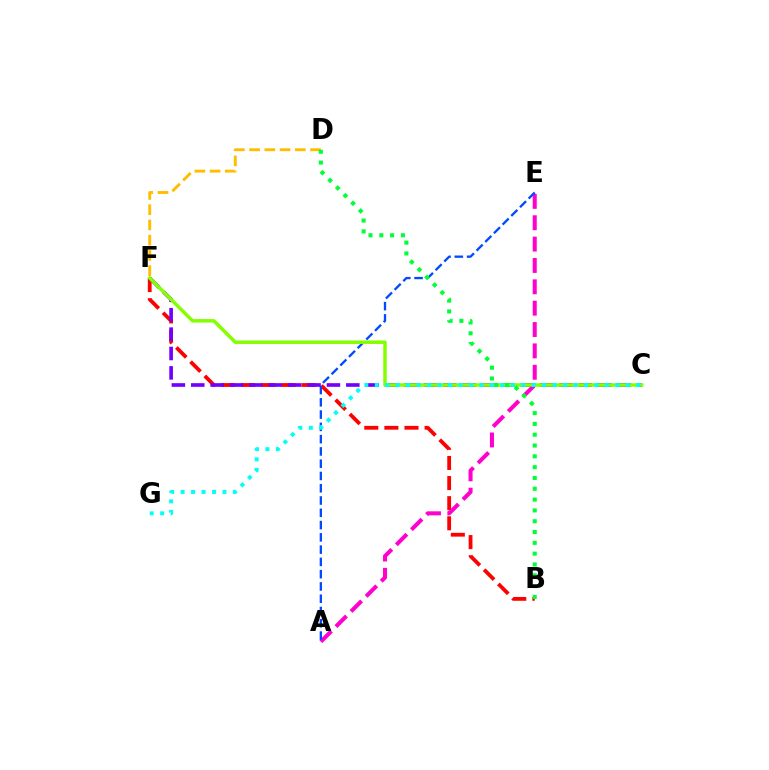{('B', 'F'): [{'color': '#ff0000', 'line_style': 'dashed', 'thickness': 2.73}], ('A', 'E'): [{'color': '#ff00cf', 'line_style': 'dashed', 'thickness': 2.9}, {'color': '#004bff', 'line_style': 'dashed', 'thickness': 1.67}], ('C', 'F'): [{'color': '#7200ff', 'line_style': 'dashed', 'thickness': 2.63}, {'color': '#84ff00', 'line_style': 'solid', 'thickness': 2.51}], ('D', 'F'): [{'color': '#ffbd00', 'line_style': 'dashed', 'thickness': 2.07}], ('C', 'G'): [{'color': '#00fff6', 'line_style': 'dotted', 'thickness': 2.84}], ('B', 'D'): [{'color': '#00ff39', 'line_style': 'dotted', 'thickness': 2.94}]}